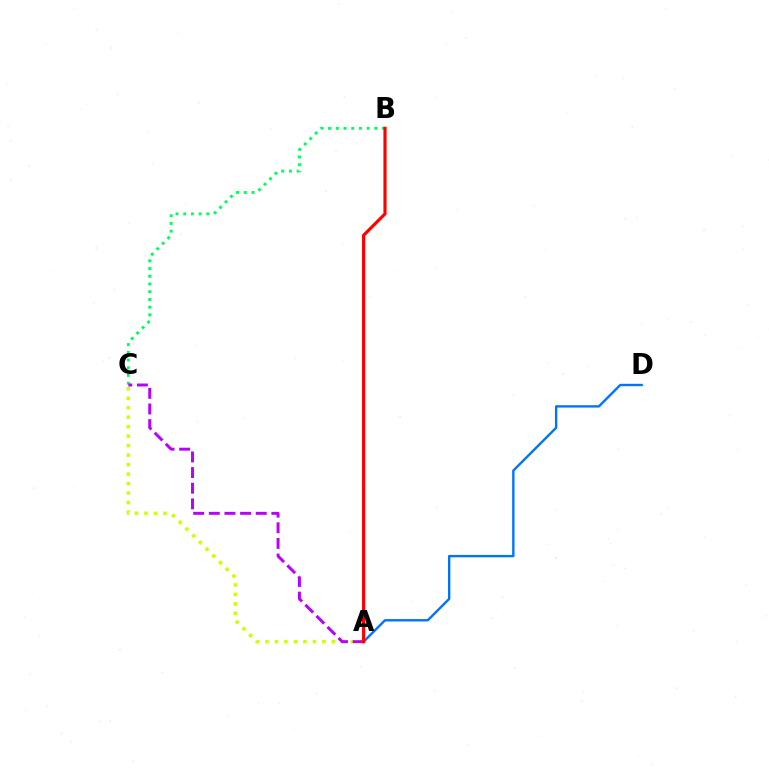{('B', 'C'): [{'color': '#00ff5c', 'line_style': 'dotted', 'thickness': 2.1}], ('A', 'C'): [{'color': '#d1ff00', 'line_style': 'dotted', 'thickness': 2.58}, {'color': '#b900ff', 'line_style': 'dashed', 'thickness': 2.12}], ('A', 'D'): [{'color': '#0074ff', 'line_style': 'solid', 'thickness': 1.71}], ('A', 'B'): [{'color': '#ff0000', 'line_style': 'solid', 'thickness': 2.28}]}